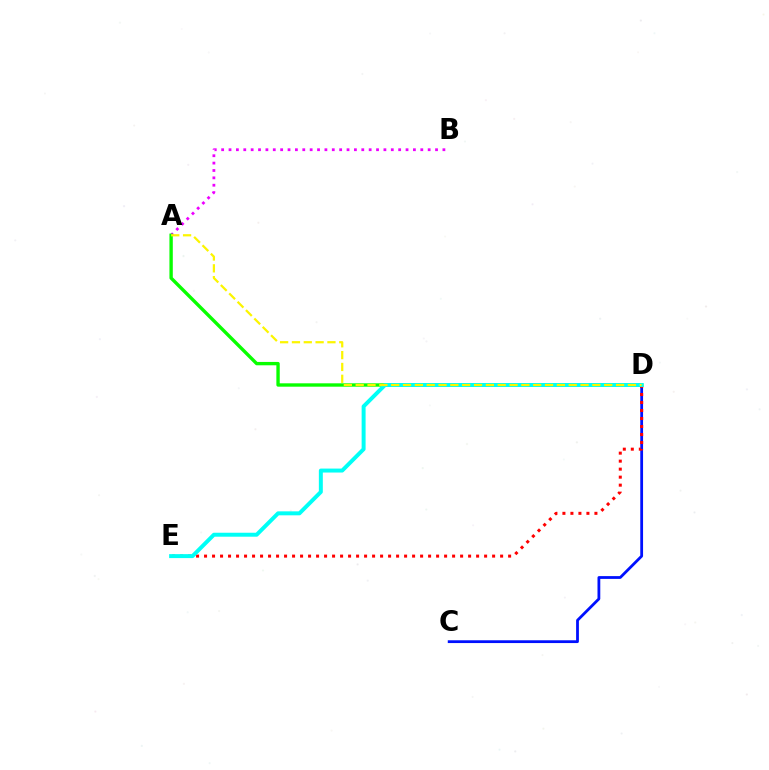{('C', 'D'): [{'color': '#0010ff', 'line_style': 'solid', 'thickness': 2.01}], ('A', 'B'): [{'color': '#ee00ff', 'line_style': 'dotted', 'thickness': 2.0}], ('A', 'D'): [{'color': '#08ff00', 'line_style': 'solid', 'thickness': 2.42}, {'color': '#fcf500', 'line_style': 'dashed', 'thickness': 1.61}], ('D', 'E'): [{'color': '#ff0000', 'line_style': 'dotted', 'thickness': 2.17}, {'color': '#00fff6', 'line_style': 'solid', 'thickness': 2.85}]}